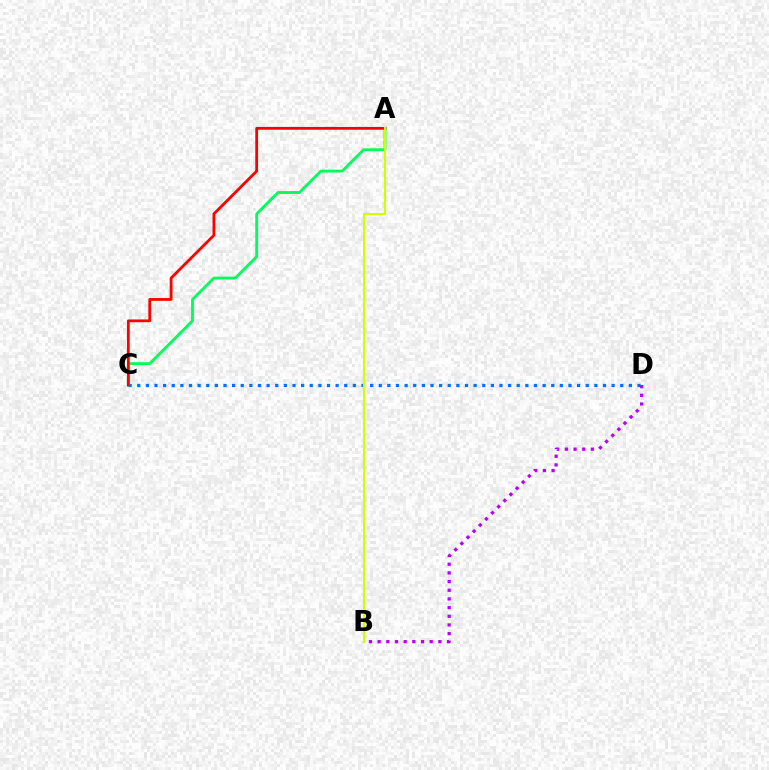{('C', 'D'): [{'color': '#0074ff', 'line_style': 'dotted', 'thickness': 2.34}], ('B', 'D'): [{'color': '#b900ff', 'line_style': 'dotted', 'thickness': 2.36}], ('A', 'C'): [{'color': '#00ff5c', 'line_style': 'solid', 'thickness': 2.03}, {'color': '#ff0000', 'line_style': 'solid', 'thickness': 2.01}], ('A', 'B'): [{'color': '#d1ff00', 'line_style': 'solid', 'thickness': 1.53}]}